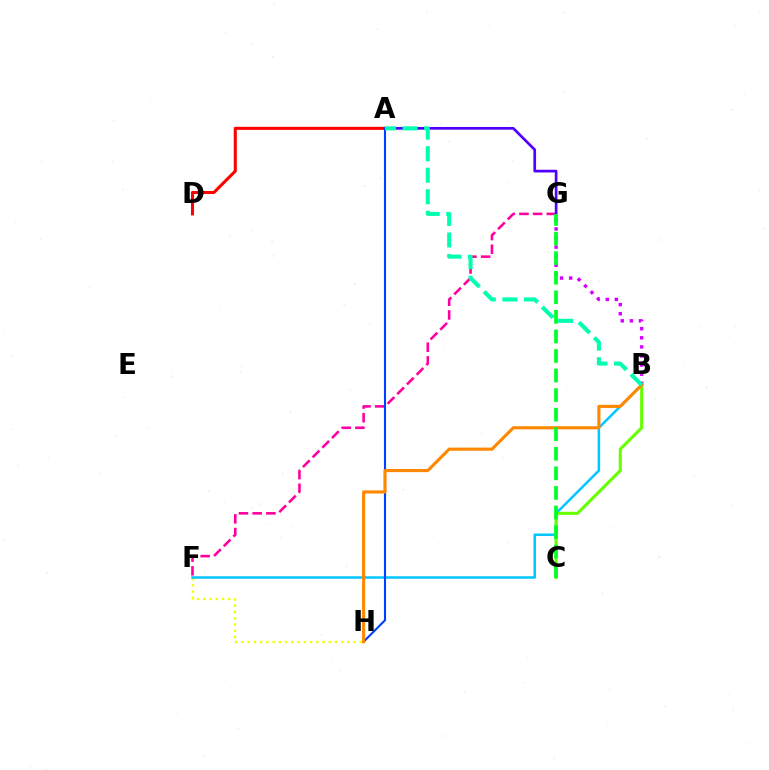{('A', 'D'): [{'color': '#ff0000', 'line_style': 'solid', 'thickness': 2.21}], ('F', 'G'): [{'color': '#ff00a0', 'line_style': 'dashed', 'thickness': 1.86}], ('F', 'H'): [{'color': '#eeff00', 'line_style': 'dotted', 'thickness': 1.69}], ('B', 'F'): [{'color': '#00c7ff', 'line_style': 'solid', 'thickness': 1.81}], ('A', 'G'): [{'color': '#4f00ff', 'line_style': 'solid', 'thickness': 1.95}], ('A', 'H'): [{'color': '#003fff', 'line_style': 'solid', 'thickness': 1.51}], ('B', 'G'): [{'color': '#d600ff', 'line_style': 'dotted', 'thickness': 2.47}], ('B', 'C'): [{'color': '#66ff00', 'line_style': 'solid', 'thickness': 2.21}], ('B', 'H'): [{'color': '#ff8800', 'line_style': 'solid', 'thickness': 2.24}], ('A', 'B'): [{'color': '#00ffaf', 'line_style': 'dashed', 'thickness': 2.92}], ('C', 'G'): [{'color': '#00ff27', 'line_style': 'dashed', 'thickness': 2.66}]}